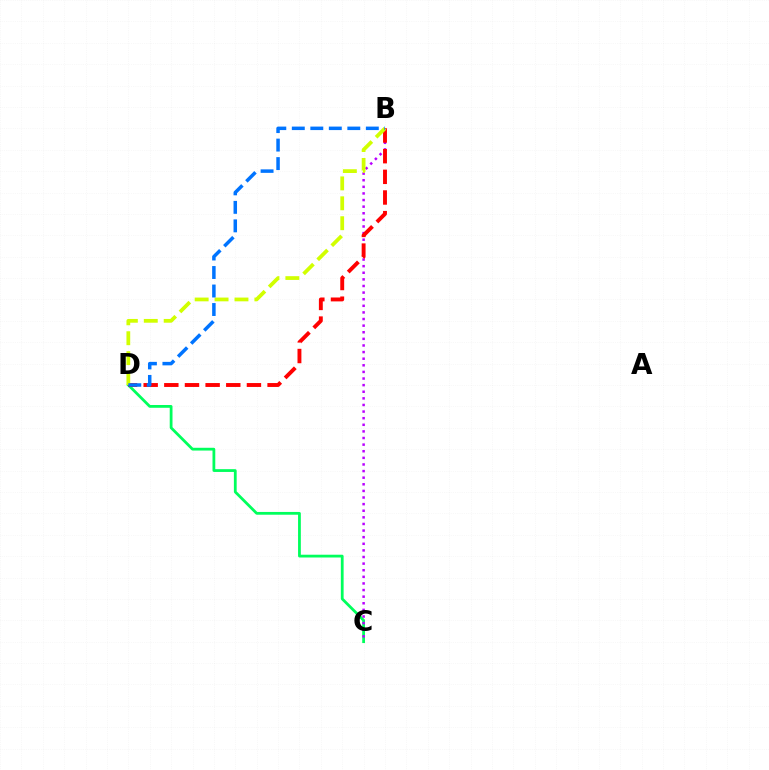{('C', 'D'): [{'color': '#00ff5c', 'line_style': 'solid', 'thickness': 2.0}], ('B', 'C'): [{'color': '#b900ff', 'line_style': 'dotted', 'thickness': 1.8}], ('B', 'D'): [{'color': '#ff0000', 'line_style': 'dashed', 'thickness': 2.81}, {'color': '#d1ff00', 'line_style': 'dashed', 'thickness': 2.71}, {'color': '#0074ff', 'line_style': 'dashed', 'thickness': 2.51}]}